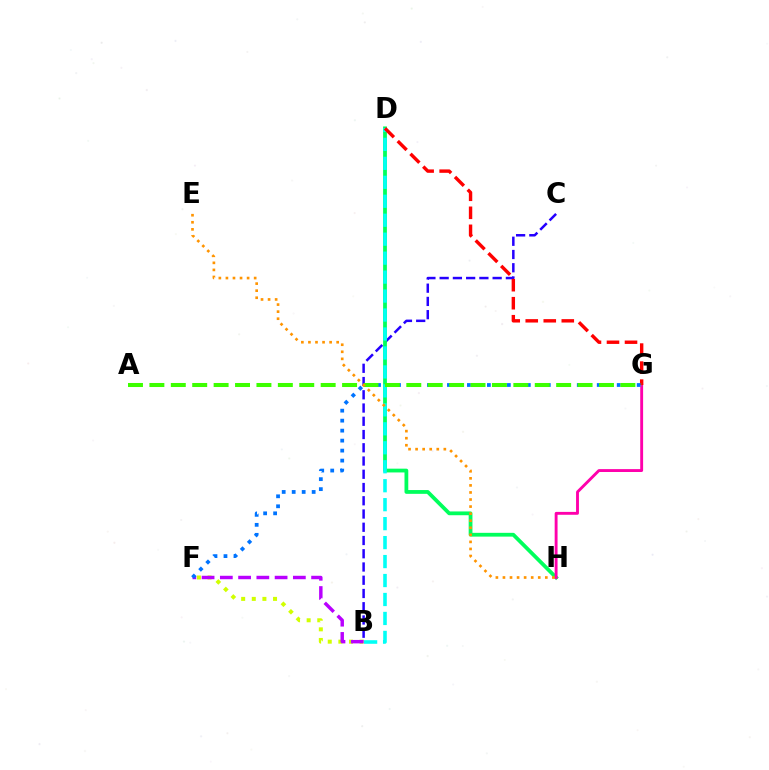{('B', 'C'): [{'color': '#2500ff', 'line_style': 'dashed', 'thickness': 1.8}], ('D', 'H'): [{'color': '#00ff5c', 'line_style': 'solid', 'thickness': 2.72}], ('B', 'F'): [{'color': '#d1ff00', 'line_style': 'dotted', 'thickness': 2.89}, {'color': '#b900ff', 'line_style': 'dashed', 'thickness': 2.48}], ('B', 'D'): [{'color': '#00fff6', 'line_style': 'dashed', 'thickness': 2.58}], ('G', 'H'): [{'color': '#ff00ac', 'line_style': 'solid', 'thickness': 2.07}], ('D', 'G'): [{'color': '#ff0000', 'line_style': 'dashed', 'thickness': 2.45}], ('F', 'G'): [{'color': '#0074ff', 'line_style': 'dotted', 'thickness': 2.71}], ('A', 'G'): [{'color': '#3dff00', 'line_style': 'dashed', 'thickness': 2.91}], ('E', 'H'): [{'color': '#ff9400', 'line_style': 'dotted', 'thickness': 1.92}]}